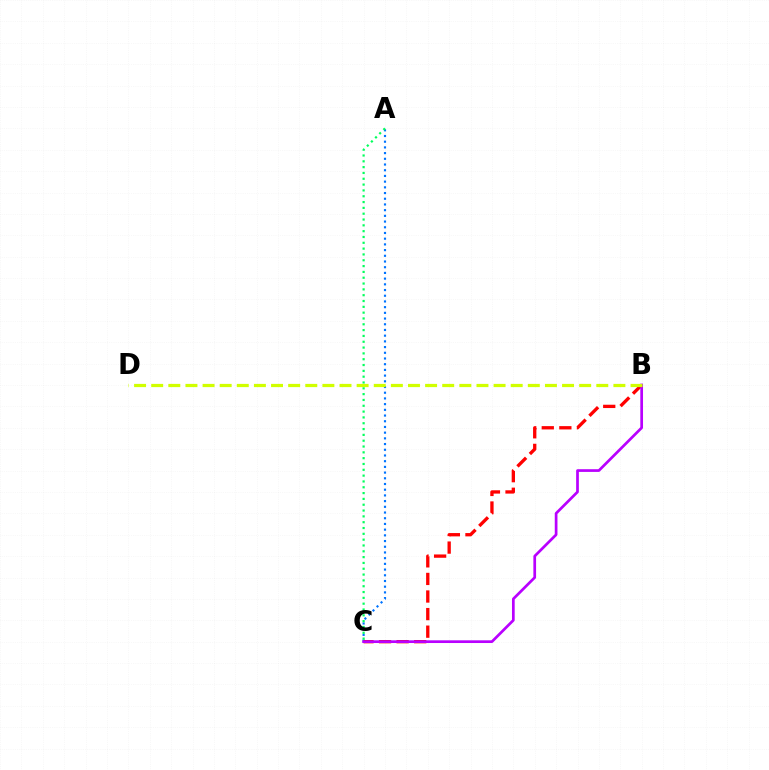{('A', 'C'): [{'color': '#0074ff', 'line_style': 'dotted', 'thickness': 1.55}, {'color': '#00ff5c', 'line_style': 'dotted', 'thickness': 1.58}], ('B', 'C'): [{'color': '#ff0000', 'line_style': 'dashed', 'thickness': 2.39}, {'color': '#b900ff', 'line_style': 'solid', 'thickness': 1.95}], ('B', 'D'): [{'color': '#d1ff00', 'line_style': 'dashed', 'thickness': 2.33}]}